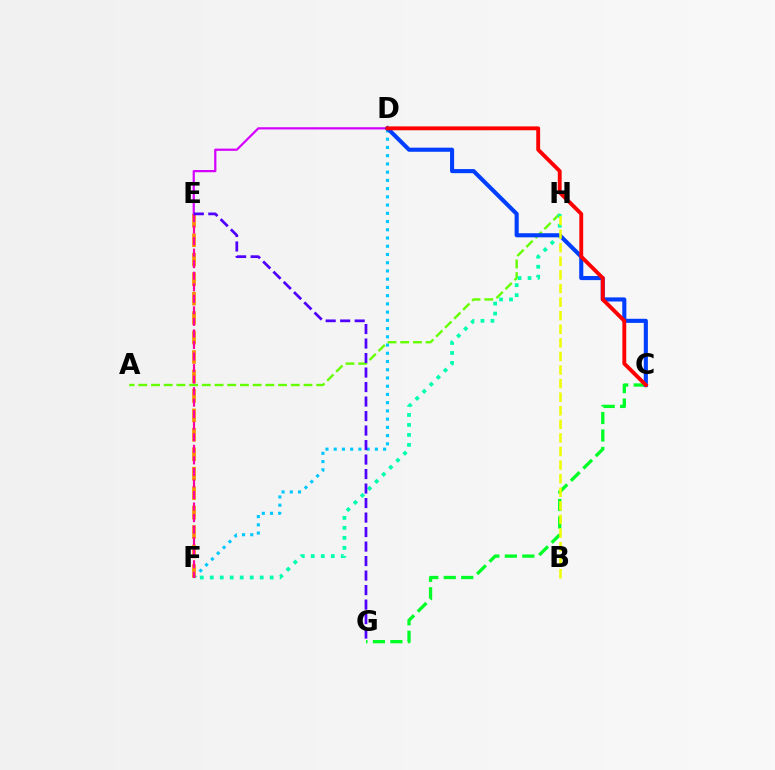{('C', 'G'): [{'color': '#00ff27', 'line_style': 'dashed', 'thickness': 2.38}], ('D', 'F'): [{'color': '#00c7ff', 'line_style': 'dotted', 'thickness': 2.24}], ('E', 'F'): [{'color': '#ff8800', 'line_style': 'dashed', 'thickness': 2.64}, {'color': '#ff00a0', 'line_style': 'dashed', 'thickness': 1.57}], ('A', 'H'): [{'color': '#66ff00', 'line_style': 'dashed', 'thickness': 1.73}], ('F', 'H'): [{'color': '#00ffaf', 'line_style': 'dotted', 'thickness': 2.71}], ('D', 'E'): [{'color': '#d600ff', 'line_style': 'solid', 'thickness': 1.6}], ('C', 'D'): [{'color': '#003fff', 'line_style': 'solid', 'thickness': 2.95}, {'color': '#ff0000', 'line_style': 'solid', 'thickness': 2.79}], ('E', 'G'): [{'color': '#4f00ff', 'line_style': 'dashed', 'thickness': 1.97}], ('B', 'H'): [{'color': '#eeff00', 'line_style': 'dashed', 'thickness': 1.85}]}